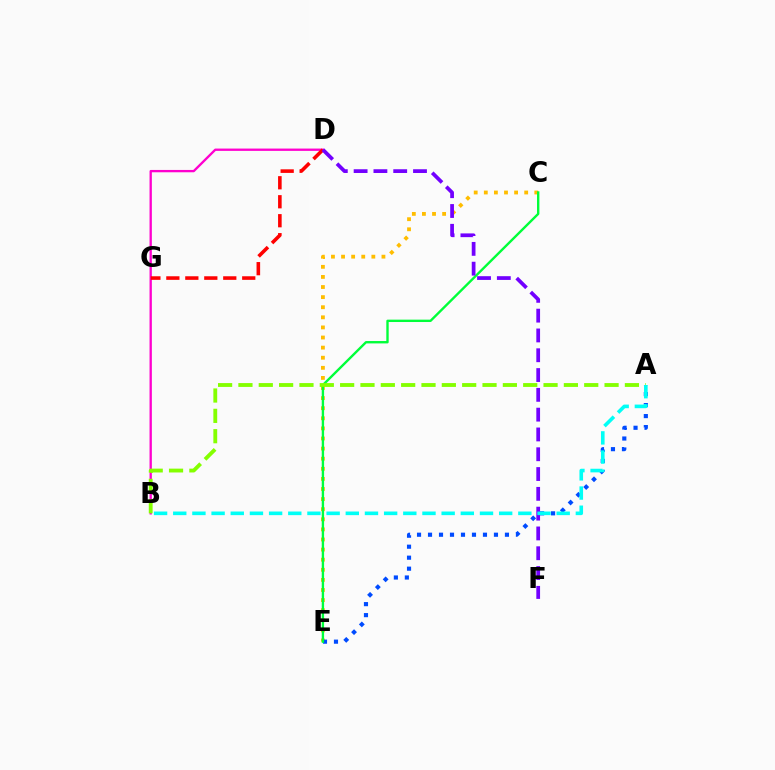{('B', 'D'): [{'color': '#ff00cf', 'line_style': 'solid', 'thickness': 1.68}], ('D', 'G'): [{'color': '#ff0000', 'line_style': 'dashed', 'thickness': 2.58}], ('C', 'E'): [{'color': '#ffbd00', 'line_style': 'dotted', 'thickness': 2.74}, {'color': '#00ff39', 'line_style': 'solid', 'thickness': 1.71}], ('A', 'E'): [{'color': '#004bff', 'line_style': 'dotted', 'thickness': 2.99}], ('D', 'F'): [{'color': '#7200ff', 'line_style': 'dashed', 'thickness': 2.69}], ('A', 'B'): [{'color': '#84ff00', 'line_style': 'dashed', 'thickness': 2.76}, {'color': '#00fff6', 'line_style': 'dashed', 'thickness': 2.6}]}